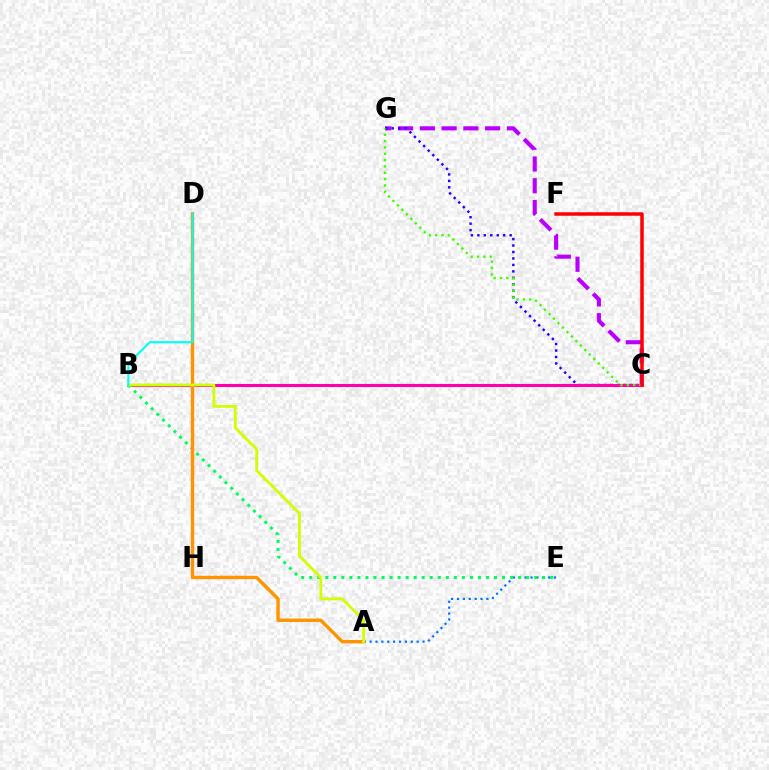{('C', 'G'): [{'color': '#b900ff', 'line_style': 'dashed', 'thickness': 2.95}, {'color': '#2500ff', 'line_style': 'dotted', 'thickness': 1.76}, {'color': '#3dff00', 'line_style': 'dotted', 'thickness': 1.72}], ('B', 'C'): [{'color': '#ff00ac', 'line_style': 'solid', 'thickness': 2.22}], ('A', 'E'): [{'color': '#0074ff', 'line_style': 'dotted', 'thickness': 1.6}], ('B', 'E'): [{'color': '#00ff5c', 'line_style': 'dotted', 'thickness': 2.18}], ('A', 'D'): [{'color': '#ff9400', 'line_style': 'solid', 'thickness': 2.46}], ('A', 'B'): [{'color': '#d1ff00', 'line_style': 'solid', 'thickness': 2.02}], ('C', 'F'): [{'color': '#ff0000', 'line_style': 'solid', 'thickness': 2.52}], ('B', 'D'): [{'color': '#00fff6', 'line_style': 'solid', 'thickness': 1.55}]}